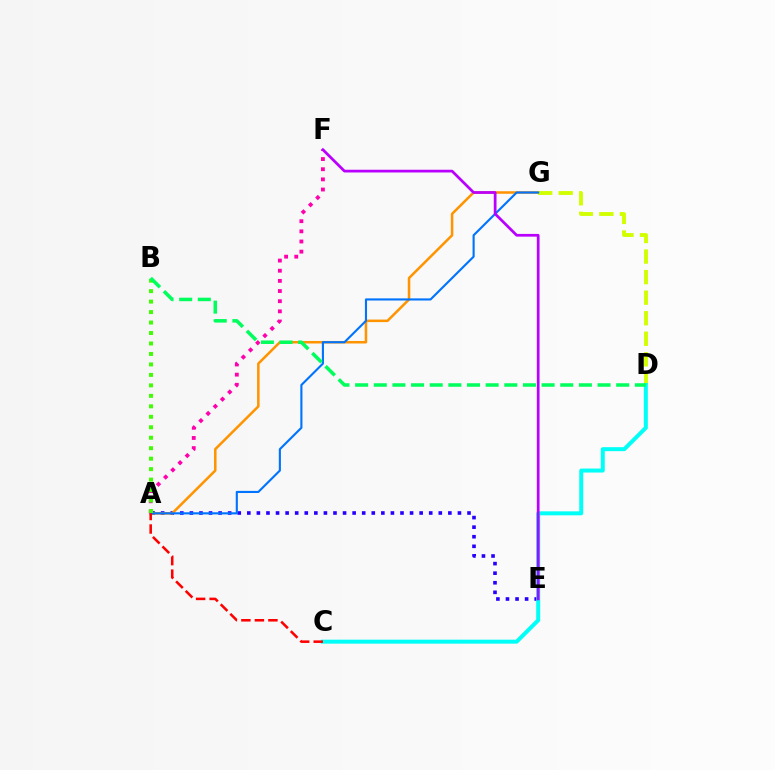{('A', 'E'): [{'color': '#2500ff', 'line_style': 'dotted', 'thickness': 2.6}], ('A', 'G'): [{'color': '#ff9400', 'line_style': 'solid', 'thickness': 1.82}, {'color': '#0074ff', 'line_style': 'solid', 'thickness': 1.53}], ('D', 'G'): [{'color': '#d1ff00', 'line_style': 'dashed', 'thickness': 2.79}], ('C', 'D'): [{'color': '#00fff6', 'line_style': 'solid', 'thickness': 2.87}], ('A', 'F'): [{'color': '#ff00ac', 'line_style': 'dotted', 'thickness': 2.76}], ('A', 'C'): [{'color': '#ff0000', 'line_style': 'dashed', 'thickness': 1.84}], ('A', 'B'): [{'color': '#3dff00', 'line_style': 'dotted', 'thickness': 2.84}], ('E', 'F'): [{'color': '#b900ff', 'line_style': 'solid', 'thickness': 1.97}], ('B', 'D'): [{'color': '#00ff5c', 'line_style': 'dashed', 'thickness': 2.53}]}